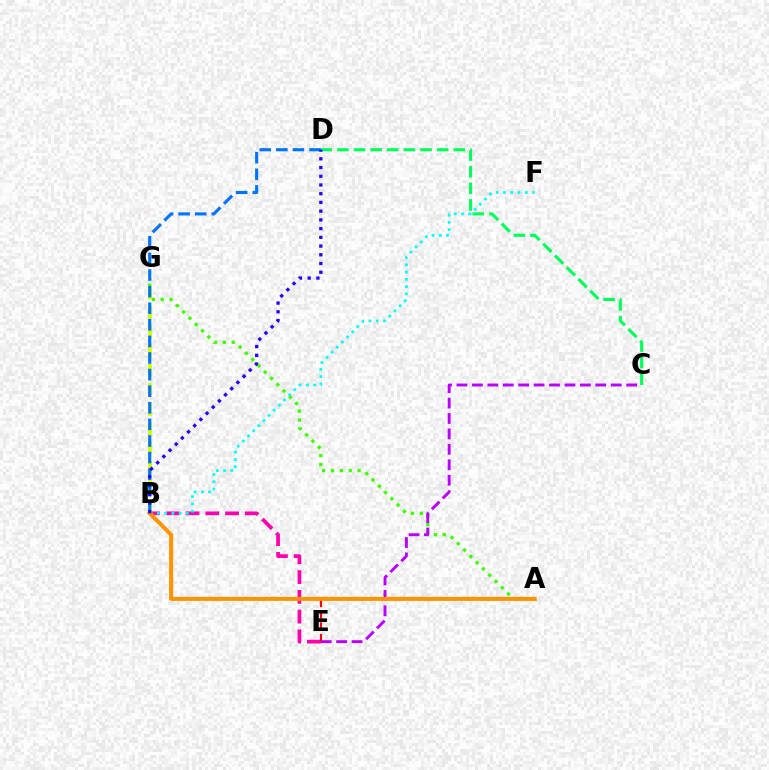{('B', 'E'): [{'color': '#ff00ac', 'line_style': 'dashed', 'thickness': 2.69}], ('A', 'E'): [{'color': '#ff0000', 'line_style': 'dashed', 'thickness': 1.58}], ('A', 'G'): [{'color': '#3dff00', 'line_style': 'dotted', 'thickness': 2.41}], ('B', 'G'): [{'color': '#d1ff00', 'line_style': 'dashed', 'thickness': 2.64}], ('C', 'D'): [{'color': '#00ff5c', 'line_style': 'dashed', 'thickness': 2.26}], ('C', 'E'): [{'color': '#b900ff', 'line_style': 'dashed', 'thickness': 2.1}], ('B', 'D'): [{'color': '#0074ff', 'line_style': 'dashed', 'thickness': 2.25}, {'color': '#2500ff', 'line_style': 'dotted', 'thickness': 2.37}], ('B', 'F'): [{'color': '#00fff6', 'line_style': 'dotted', 'thickness': 1.97}], ('A', 'B'): [{'color': '#ff9400', 'line_style': 'solid', 'thickness': 2.9}]}